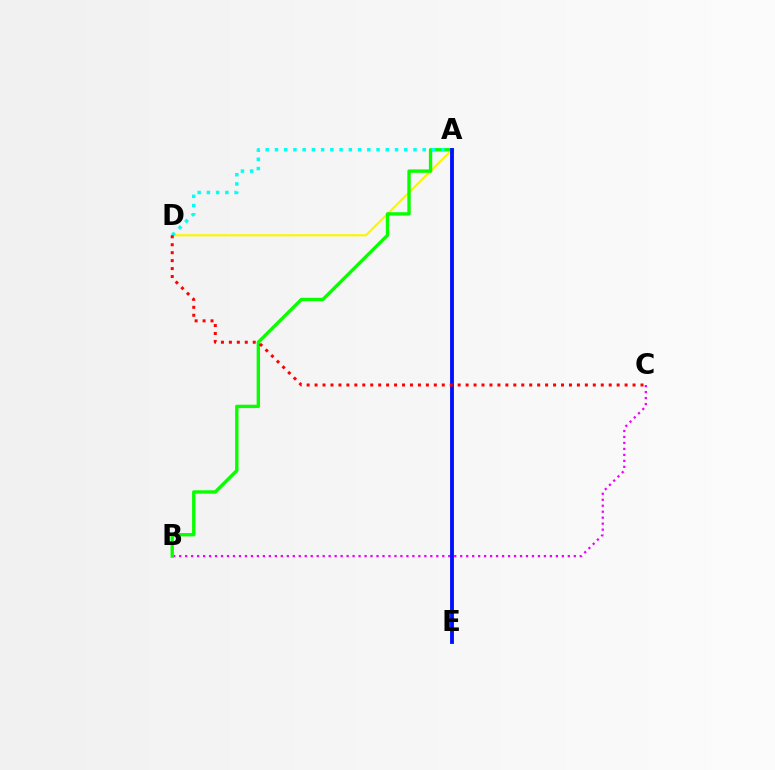{('A', 'D'): [{'color': '#fcf500', 'line_style': 'solid', 'thickness': 1.55}, {'color': '#00fff6', 'line_style': 'dotted', 'thickness': 2.51}], ('B', 'C'): [{'color': '#ee00ff', 'line_style': 'dotted', 'thickness': 1.62}], ('A', 'B'): [{'color': '#08ff00', 'line_style': 'solid', 'thickness': 2.42}], ('A', 'E'): [{'color': '#0010ff', 'line_style': 'solid', 'thickness': 2.77}], ('C', 'D'): [{'color': '#ff0000', 'line_style': 'dotted', 'thickness': 2.16}]}